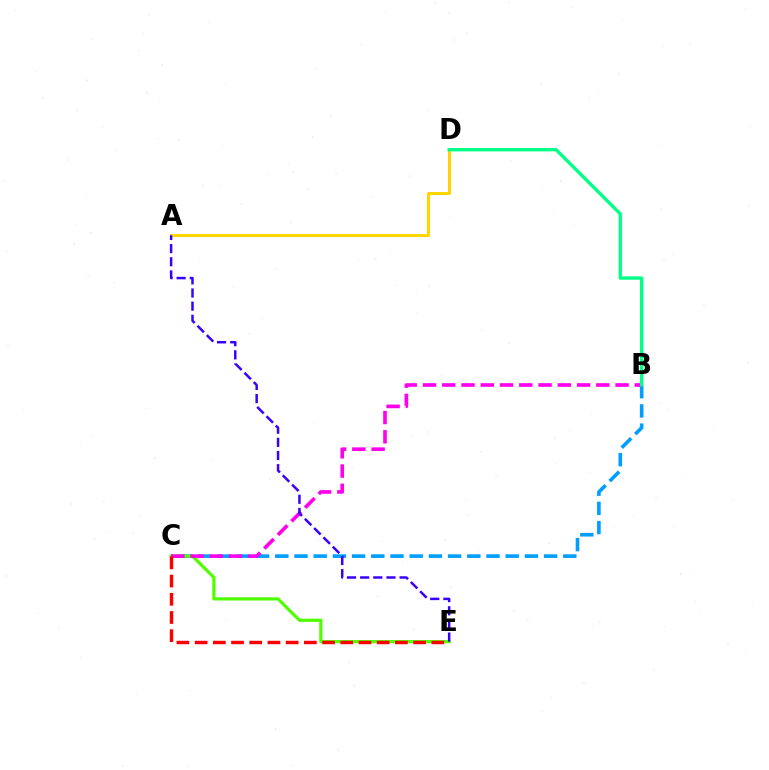{('B', 'C'): [{'color': '#009eff', 'line_style': 'dashed', 'thickness': 2.61}, {'color': '#ff00ed', 'line_style': 'dashed', 'thickness': 2.62}], ('C', 'E'): [{'color': '#4fff00', 'line_style': 'solid', 'thickness': 2.29}, {'color': '#ff0000', 'line_style': 'dashed', 'thickness': 2.47}], ('A', 'D'): [{'color': '#ffd500', 'line_style': 'solid', 'thickness': 2.15}], ('A', 'E'): [{'color': '#3700ff', 'line_style': 'dashed', 'thickness': 1.79}], ('B', 'D'): [{'color': '#00ff86', 'line_style': 'solid', 'thickness': 2.39}]}